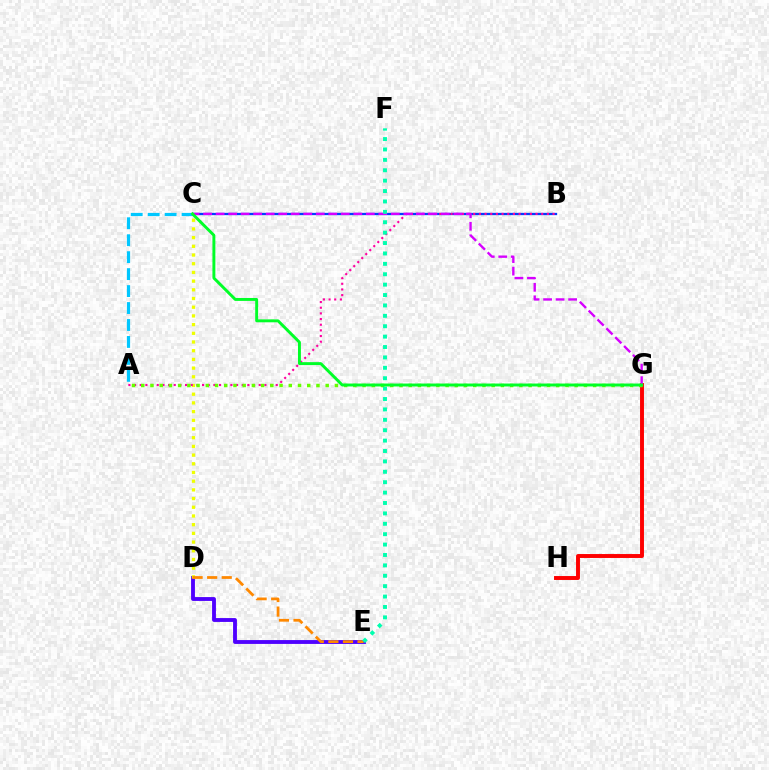{('D', 'E'): [{'color': '#4f00ff', 'line_style': 'solid', 'thickness': 2.78}, {'color': '#ff8800', 'line_style': 'dashed', 'thickness': 1.98}], ('G', 'H'): [{'color': '#ff0000', 'line_style': 'solid', 'thickness': 2.83}], ('C', 'D'): [{'color': '#eeff00', 'line_style': 'dotted', 'thickness': 2.36}], ('B', 'C'): [{'color': '#003fff', 'line_style': 'solid', 'thickness': 1.64}], ('A', 'B'): [{'color': '#ff00a0', 'line_style': 'dotted', 'thickness': 1.54}], ('A', 'G'): [{'color': '#66ff00', 'line_style': 'dotted', 'thickness': 2.51}], ('A', 'C'): [{'color': '#00c7ff', 'line_style': 'dashed', 'thickness': 2.3}], ('C', 'G'): [{'color': '#d600ff', 'line_style': 'dashed', 'thickness': 1.7}, {'color': '#00ff27', 'line_style': 'solid', 'thickness': 2.11}], ('E', 'F'): [{'color': '#00ffaf', 'line_style': 'dotted', 'thickness': 2.83}]}